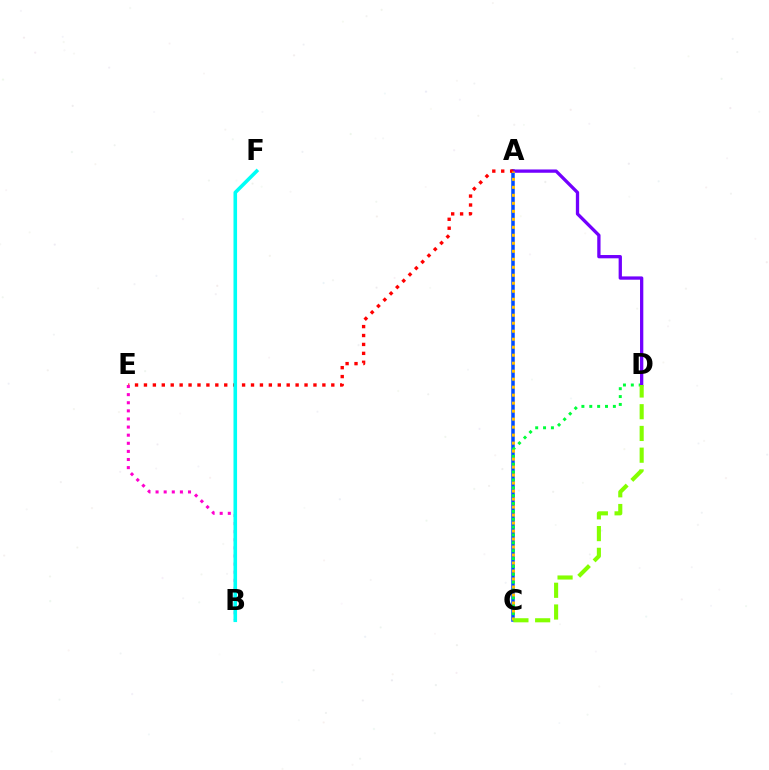{('A', 'C'): [{'color': '#004bff', 'line_style': 'solid', 'thickness': 2.52}, {'color': '#ffbd00', 'line_style': 'dotted', 'thickness': 2.17}], ('C', 'D'): [{'color': '#00ff39', 'line_style': 'dotted', 'thickness': 2.14}, {'color': '#84ff00', 'line_style': 'dashed', 'thickness': 2.95}], ('A', 'D'): [{'color': '#7200ff', 'line_style': 'solid', 'thickness': 2.37}], ('A', 'E'): [{'color': '#ff0000', 'line_style': 'dotted', 'thickness': 2.42}], ('B', 'E'): [{'color': '#ff00cf', 'line_style': 'dotted', 'thickness': 2.2}], ('B', 'F'): [{'color': '#00fff6', 'line_style': 'solid', 'thickness': 2.58}]}